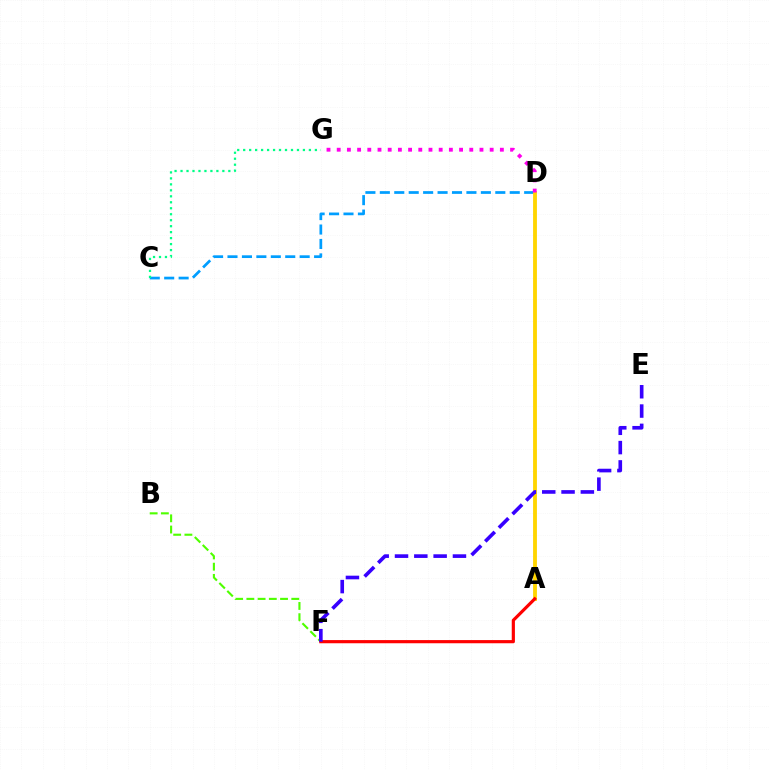{('C', 'D'): [{'color': '#009eff', 'line_style': 'dashed', 'thickness': 1.96}], ('A', 'D'): [{'color': '#ffd500', 'line_style': 'solid', 'thickness': 2.77}], ('B', 'F'): [{'color': '#4fff00', 'line_style': 'dashed', 'thickness': 1.53}], ('A', 'F'): [{'color': '#ff0000', 'line_style': 'solid', 'thickness': 2.28}], ('D', 'G'): [{'color': '#ff00ed', 'line_style': 'dotted', 'thickness': 2.77}], ('C', 'G'): [{'color': '#00ff86', 'line_style': 'dotted', 'thickness': 1.62}], ('E', 'F'): [{'color': '#3700ff', 'line_style': 'dashed', 'thickness': 2.62}]}